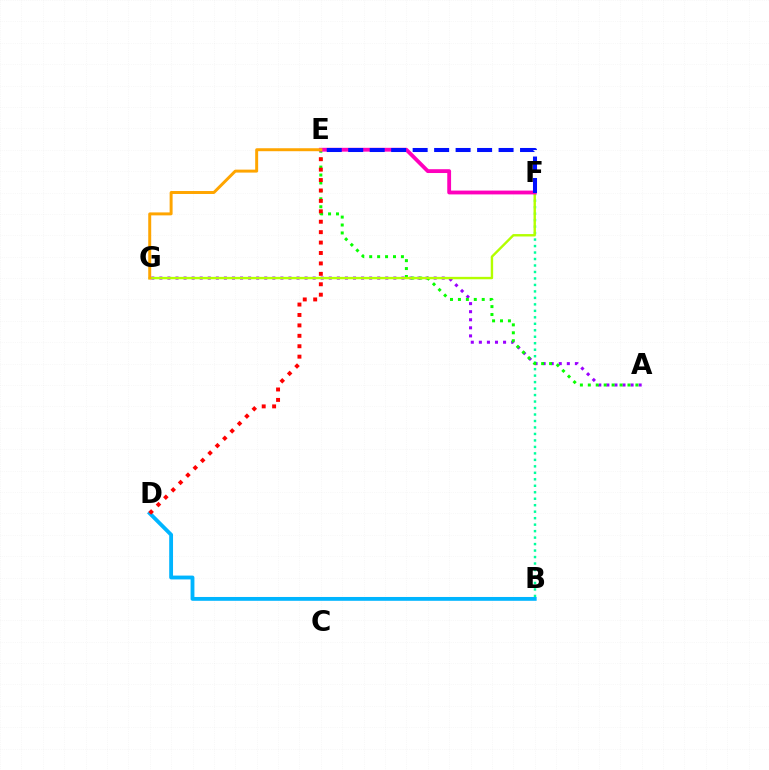{('A', 'G'): [{'color': '#9b00ff', 'line_style': 'dotted', 'thickness': 2.19}], ('B', 'F'): [{'color': '#00ff9d', 'line_style': 'dotted', 'thickness': 1.76}], ('B', 'D'): [{'color': '#00b5ff', 'line_style': 'solid', 'thickness': 2.76}], ('A', 'E'): [{'color': '#08ff00', 'line_style': 'dotted', 'thickness': 2.16}], ('D', 'E'): [{'color': '#ff0000', 'line_style': 'dotted', 'thickness': 2.83}], ('F', 'G'): [{'color': '#b3ff00', 'line_style': 'solid', 'thickness': 1.73}], ('E', 'F'): [{'color': '#ff00bd', 'line_style': 'solid', 'thickness': 2.75}, {'color': '#0010ff', 'line_style': 'dashed', 'thickness': 2.92}], ('E', 'G'): [{'color': '#ffa500', 'line_style': 'solid', 'thickness': 2.14}]}